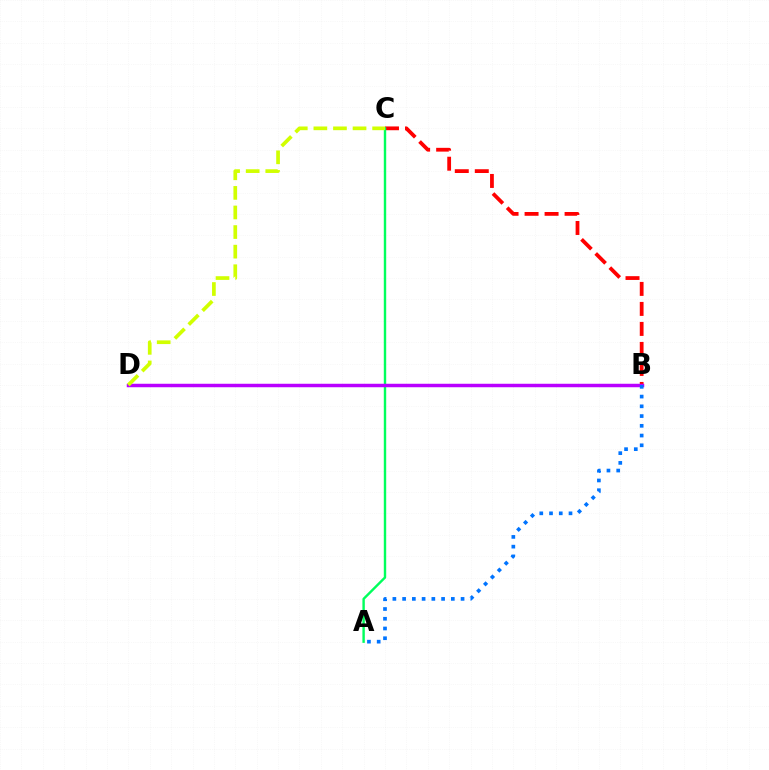{('B', 'C'): [{'color': '#ff0000', 'line_style': 'dashed', 'thickness': 2.72}], ('A', 'C'): [{'color': '#00ff5c', 'line_style': 'solid', 'thickness': 1.73}], ('B', 'D'): [{'color': '#b900ff', 'line_style': 'solid', 'thickness': 2.5}], ('A', 'B'): [{'color': '#0074ff', 'line_style': 'dotted', 'thickness': 2.65}], ('C', 'D'): [{'color': '#d1ff00', 'line_style': 'dashed', 'thickness': 2.66}]}